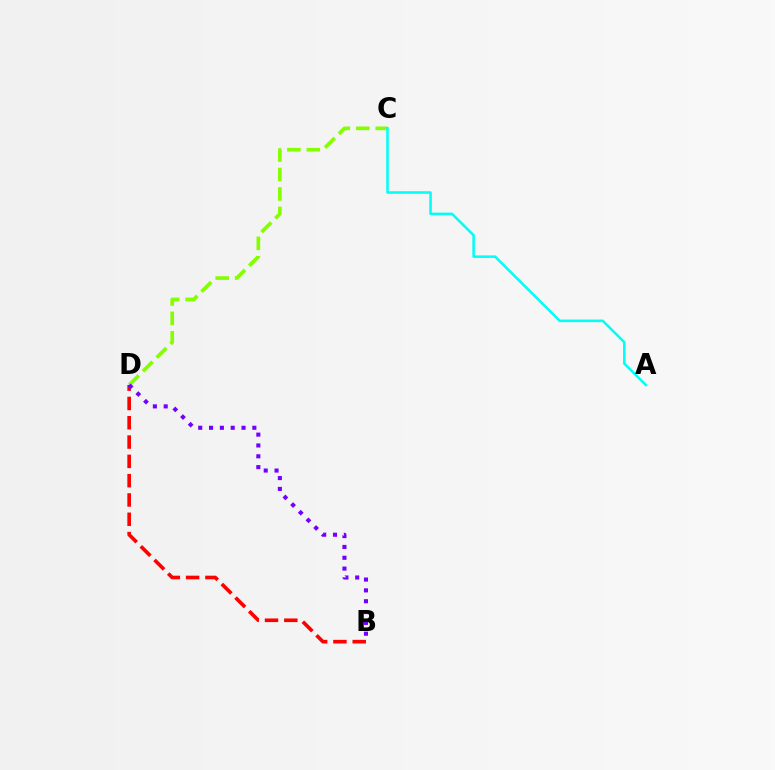{('C', 'D'): [{'color': '#84ff00', 'line_style': 'dashed', 'thickness': 2.64}], ('A', 'C'): [{'color': '#00fff6', 'line_style': 'solid', 'thickness': 1.84}], ('B', 'D'): [{'color': '#ff0000', 'line_style': 'dashed', 'thickness': 2.62}, {'color': '#7200ff', 'line_style': 'dotted', 'thickness': 2.94}]}